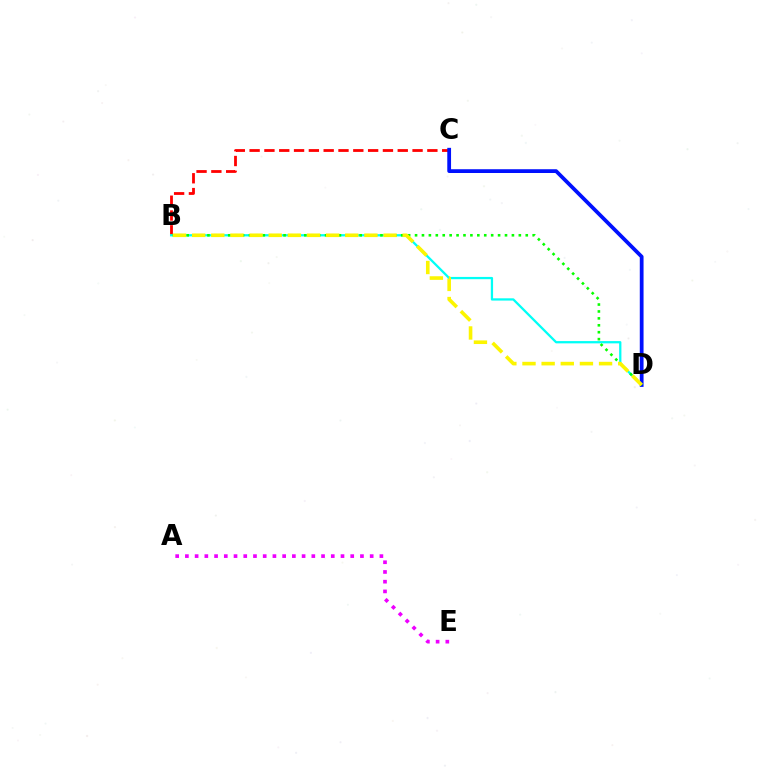{('B', 'C'): [{'color': '#ff0000', 'line_style': 'dashed', 'thickness': 2.01}], ('B', 'D'): [{'color': '#00fff6', 'line_style': 'solid', 'thickness': 1.63}, {'color': '#08ff00', 'line_style': 'dotted', 'thickness': 1.88}, {'color': '#fcf500', 'line_style': 'dashed', 'thickness': 2.6}], ('C', 'D'): [{'color': '#0010ff', 'line_style': 'solid', 'thickness': 2.71}], ('A', 'E'): [{'color': '#ee00ff', 'line_style': 'dotted', 'thickness': 2.64}]}